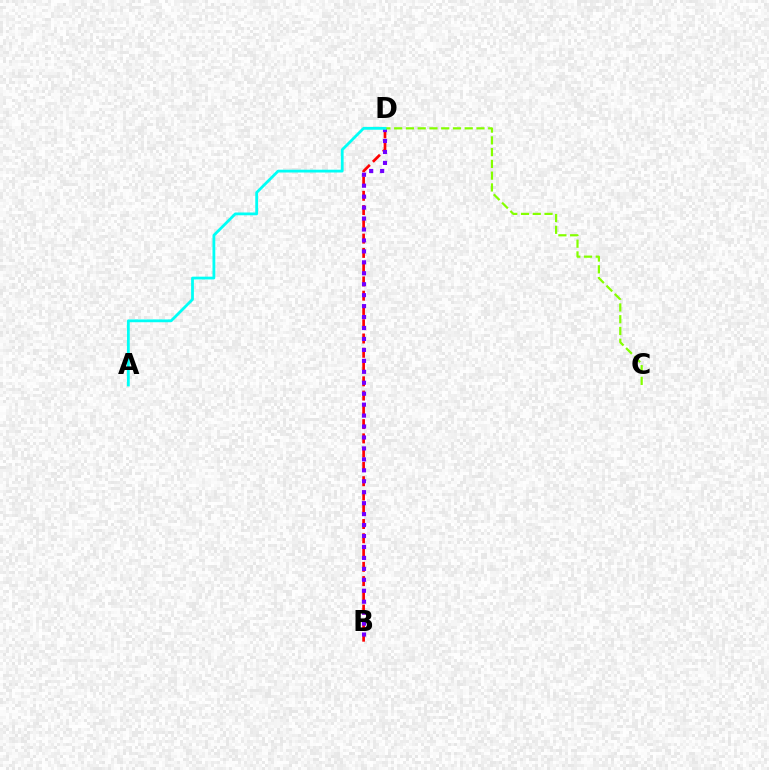{('B', 'D'): [{'color': '#ff0000', 'line_style': 'dashed', 'thickness': 1.94}, {'color': '#7200ff', 'line_style': 'dotted', 'thickness': 2.97}], ('C', 'D'): [{'color': '#84ff00', 'line_style': 'dashed', 'thickness': 1.6}], ('A', 'D'): [{'color': '#00fff6', 'line_style': 'solid', 'thickness': 2.01}]}